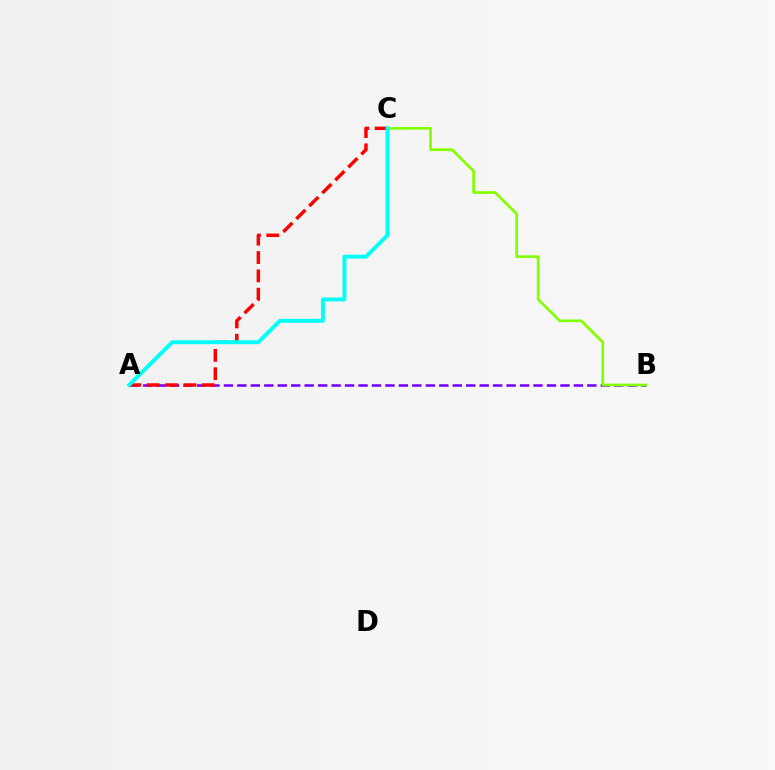{('A', 'B'): [{'color': '#7200ff', 'line_style': 'dashed', 'thickness': 1.83}], ('B', 'C'): [{'color': '#84ff00', 'line_style': 'solid', 'thickness': 1.96}], ('A', 'C'): [{'color': '#ff0000', 'line_style': 'dashed', 'thickness': 2.49}, {'color': '#00fff6', 'line_style': 'solid', 'thickness': 2.83}]}